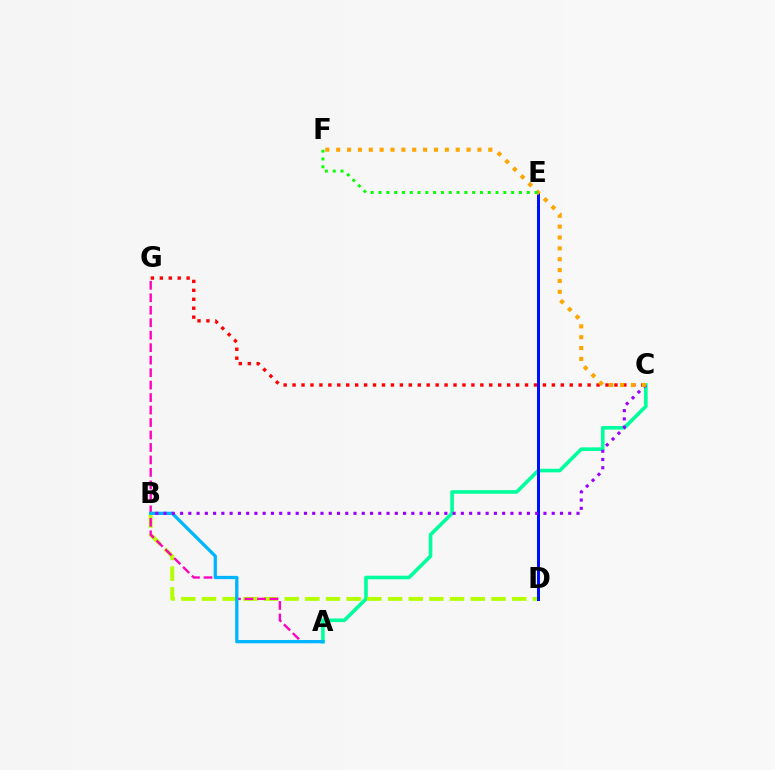{('A', 'C'): [{'color': '#00ff9d', 'line_style': 'solid', 'thickness': 2.6}], ('C', 'G'): [{'color': '#ff0000', 'line_style': 'dotted', 'thickness': 2.43}], ('B', 'D'): [{'color': '#b3ff00', 'line_style': 'dashed', 'thickness': 2.81}], ('A', 'G'): [{'color': '#ff00bd', 'line_style': 'dashed', 'thickness': 1.69}], ('D', 'E'): [{'color': '#0010ff', 'line_style': 'solid', 'thickness': 2.15}], ('A', 'B'): [{'color': '#00b5ff', 'line_style': 'solid', 'thickness': 2.35}], ('B', 'C'): [{'color': '#9b00ff', 'line_style': 'dotted', 'thickness': 2.24}], ('C', 'F'): [{'color': '#ffa500', 'line_style': 'dotted', 'thickness': 2.95}], ('E', 'F'): [{'color': '#08ff00', 'line_style': 'dotted', 'thickness': 2.12}]}